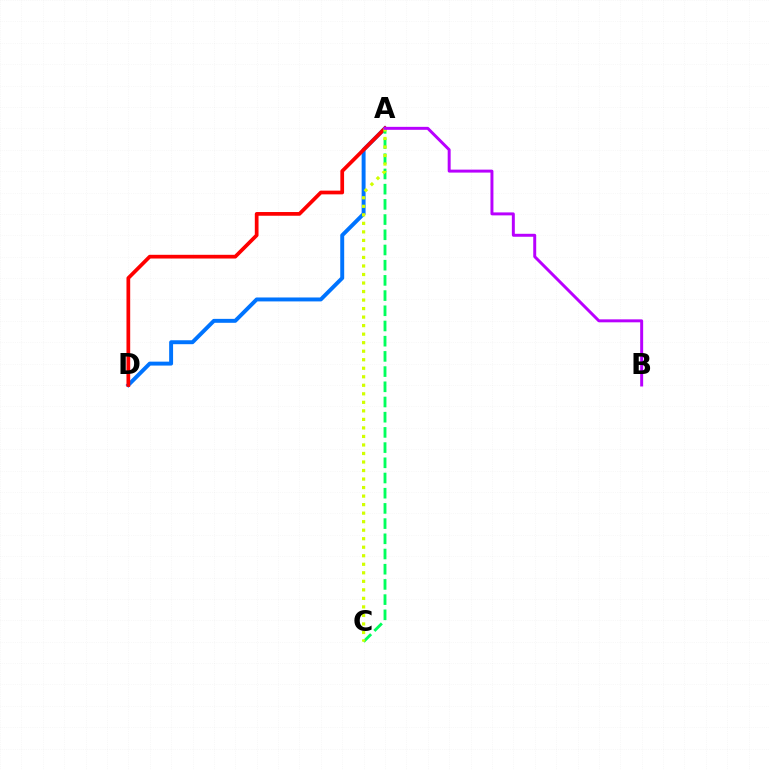{('A', 'D'): [{'color': '#0074ff', 'line_style': 'solid', 'thickness': 2.83}, {'color': '#ff0000', 'line_style': 'solid', 'thickness': 2.68}], ('A', 'C'): [{'color': '#00ff5c', 'line_style': 'dashed', 'thickness': 2.07}, {'color': '#d1ff00', 'line_style': 'dotted', 'thickness': 2.32}], ('A', 'B'): [{'color': '#b900ff', 'line_style': 'solid', 'thickness': 2.13}]}